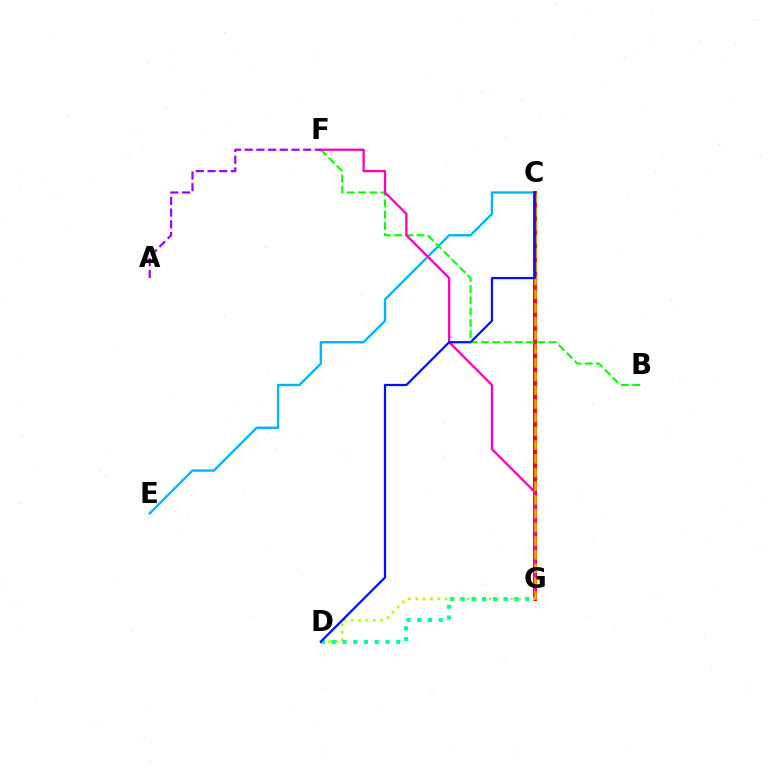{('C', 'E'): [{'color': '#00b5ff', 'line_style': 'solid', 'thickness': 1.71}], ('C', 'G'): [{'color': '#ff0000', 'line_style': 'solid', 'thickness': 2.86}, {'color': '#ffa500', 'line_style': 'dashed', 'thickness': 1.86}], ('B', 'F'): [{'color': '#08ff00', 'line_style': 'dashed', 'thickness': 1.53}], ('F', 'G'): [{'color': '#ff00bd', 'line_style': 'solid', 'thickness': 1.64}], ('A', 'F'): [{'color': '#9b00ff', 'line_style': 'dashed', 'thickness': 1.59}], ('D', 'G'): [{'color': '#b3ff00', 'line_style': 'dotted', 'thickness': 1.99}, {'color': '#00ff9d', 'line_style': 'dotted', 'thickness': 2.92}], ('C', 'D'): [{'color': '#0010ff', 'line_style': 'solid', 'thickness': 1.62}]}